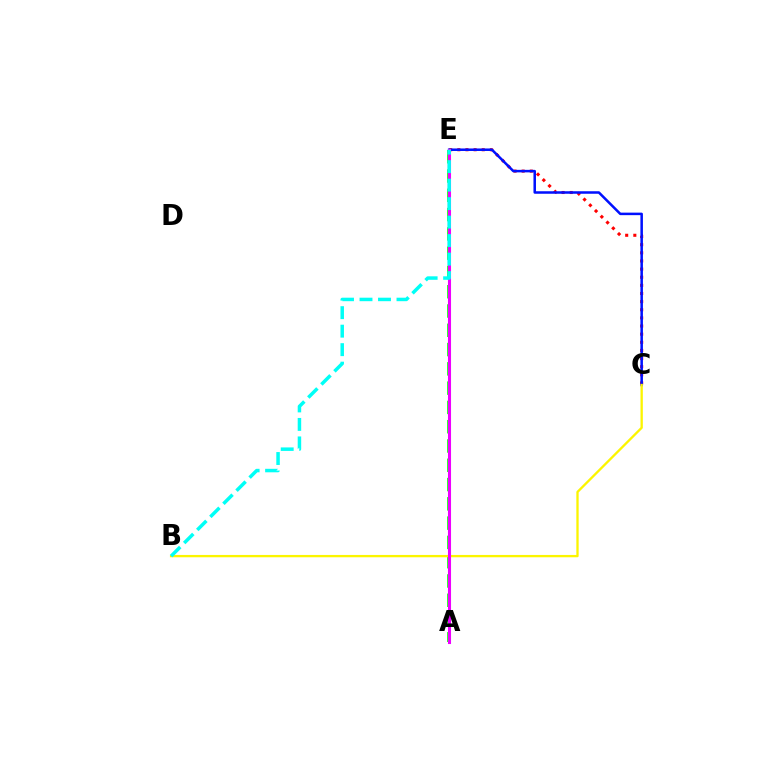{('C', 'E'): [{'color': '#ff0000', 'line_style': 'dotted', 'thickness': 2.21}, {'color': '#0010ff', 'line_style': 'solid', 'thickness': 1.81}], ('A', 'E'): [{'color': '#08ff00', 'line_style': 'dashed', 'thickness': 2.62}, {'color': '#ee00ff', 'line_style': 'solid', 'thickness': 2.21}], ('B', 'C'): [{'color': '#fcf500', 'line_style': 'solid', 'thickness': 1.67}], ('B', 'E'): [{'color': '#00fff6', 'line_style': 'dashed', 'thickness': 2.51}]}